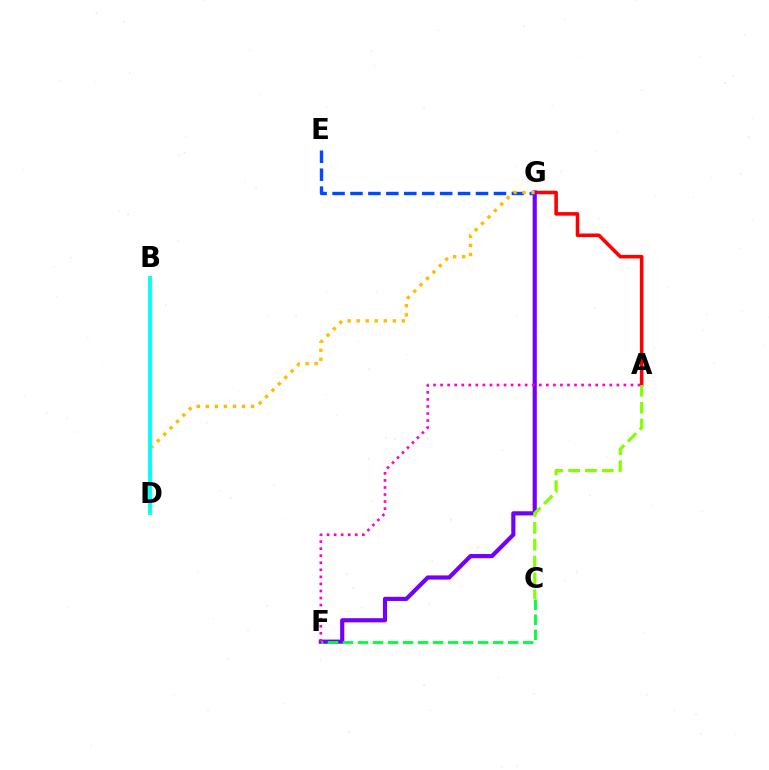{('E', 'G'): [{'color': '#004bff', 'line_style': 'dashed', 'thickness': 2.44}], ('A', 'G'): [{'color': '#ff0000', 'line_style': 'solid', 'thickness': 2.57}], ('F', 'G'): [{'color': '#7200ff', 'line_style': 'solid', 'thickness': 2.99}], ('A', 'C'): [{'color': '#84ff00', 'line_style': 'dashed', 'thickness': 2.29}], ('D', 'G'): [{'color': '#ffbd00', 'line_style': 'dotted', 'thickness': 2.46}], ('B', 'D'): [{'color': '#00fff6', 'line_style': 'solid', 'thickness': 2.77}], ('A', 'F'): [{'color': '#ff00cf', 'line_style': 'dotted', 'thickness': 1.92}], ('C', 'F'): [{'color': '#00ff39', 'line_style': 'dashed', 'thickness': 2.04}]}